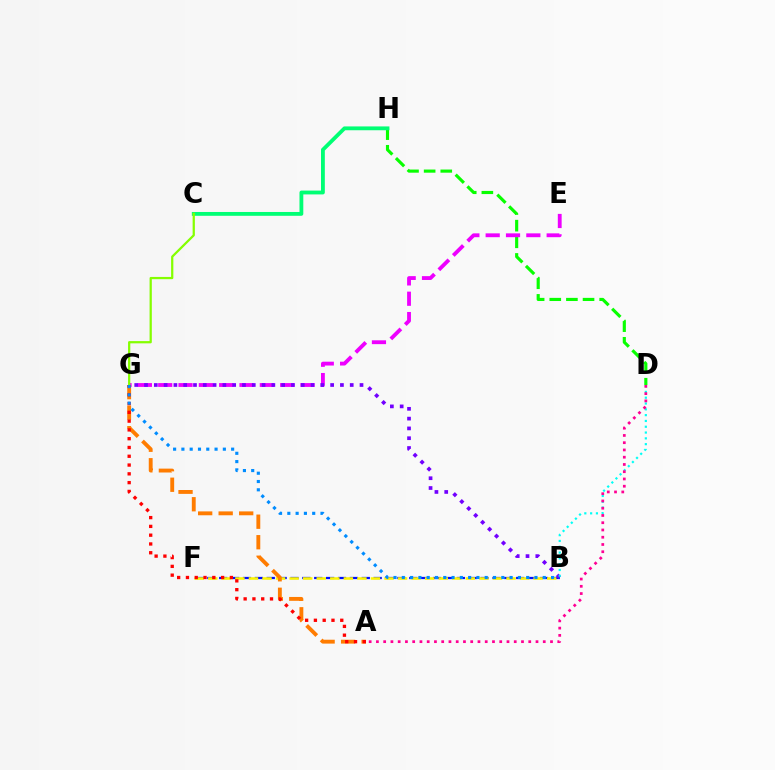{('D', 'H'): [{'color': '#08ff00', 'line_style': 'dashed', 'thickness': 2.26}], ('B', 'F'): [{'color': '#0010ff', 'line_style': 'dashed', 'thickness': 1.61}, {'color': '#fcf500', 'line_style': 'dashed', 'thickness': 1.84}], ('C', 'H'): [{'color': '#00ff74', 'line_style': 'solid', 'thickness': 2.75}], ('E', 'G'): [{'color': '#ee00ff', 'line_style': 'dashed', 'thickness': 2.76}], ('A', 'G'): [{'color': '#ff7c00', 'line_style': 'dashed', 'thickness': 2.79}, {'color': '#ff0000', 'line_style': 'dotted', 'thickness': 2.39}], ('C', 'G'): [{'color': '#84ff00', 'line_style': 'solid', 'thickness': 1.61}], ('B', 'G'): [{'color': '#7200ff', 'line_style': 'dotted', 'thickness': 2.66}, {'color': '#008cff', 'line_style': 'dotted', 'thickness': 2.25}], ('B', 'D'): [{'color': '#00fff6', 'line_style': 'dotted', 'thickness': 1.58}], ('A', 'D'): [{'color': '#ff0094', 'line_style': 'dotted', 'thickness': 1.97}]}